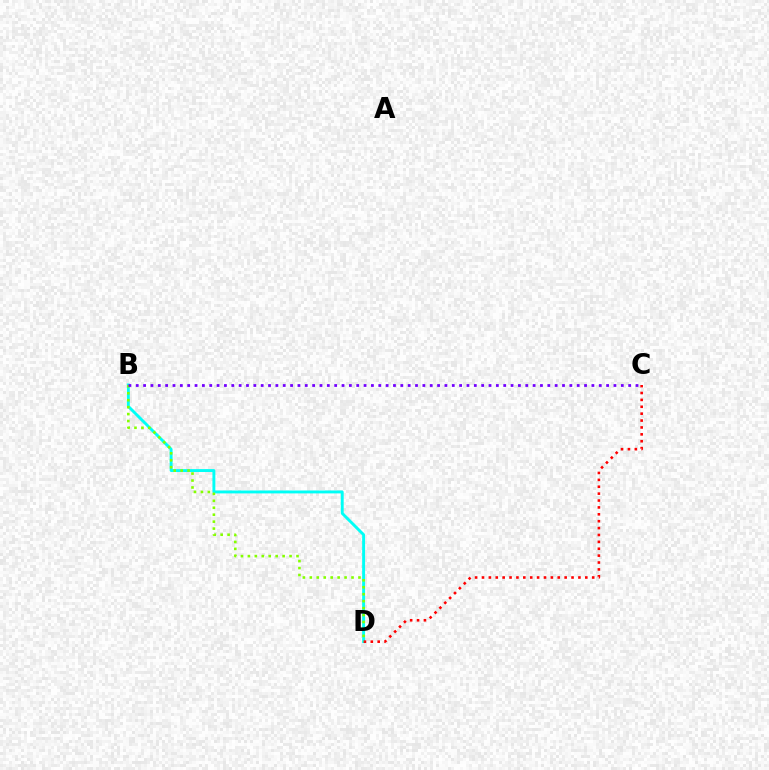{('B', 'D'): [{'color': '#00fff6', 'line_style': 'solid', 'thickness': 2.09}, {'color': '#84ff00', 'line_style': 'dotted', 'thickness': 1.89}], ('C', 'D'): [{'color': '#ff0000', 'line_style': 'dotted', 'thickness': 1.87}], ('B', 'C'): [{'color': '#7200ff', 'line_style': 'dotted', 'thickness': 2.0}]}